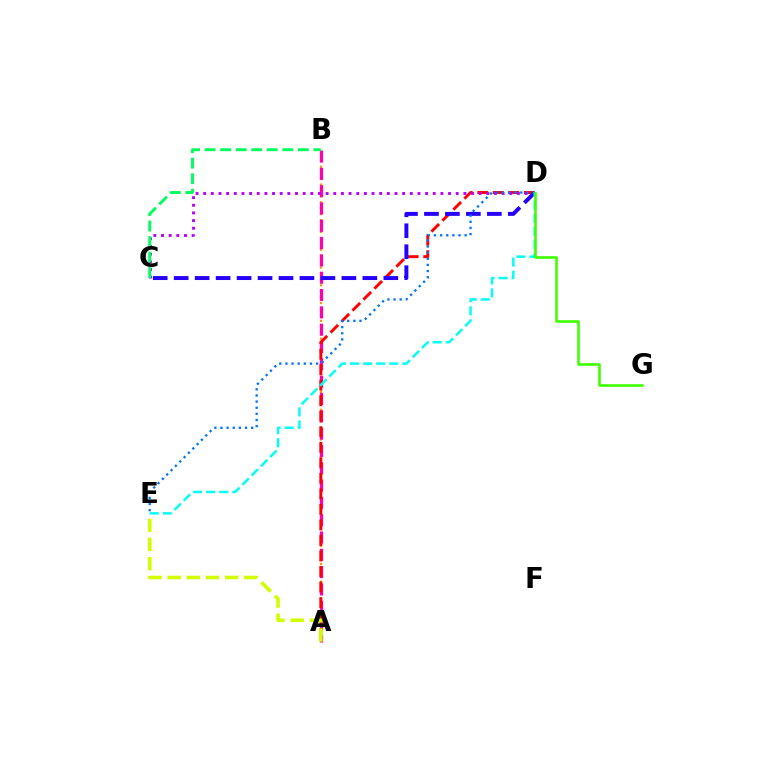{('A', 'B'): [{'color': '#ff9400', 'line_style': 'dotted', 'thickness': 1.61}, {'color': '#ff00ac', 'line_style': 'dashed', 'thickness': 2.35}], ('A', 'D'): [{'color': '#ff0000', 'line_style': 'dashed', 'thickness': 2.11}], ('C', 'D'): [{'color': '#b900ff', 'line_style': 'dotted', 'thickness': 2.08}, {'color': '#2500ff', 'line_style': 'dashed', 'thickness': 2.85}], ('A', 'E'): [{'color': '#d1ff00', 'line_style': 'dashed', 'thickness': 2.6}], ('D', 'E'): [{'color': '#0074ff', 'line_style': 'dotted', 'thickness': 1.67}, {'color': '#00fff6', 'line_style': 'dashed', 'thickness': 1.77}], ('B', 'C'): [{'color': '#00ff5c', 'line_style': 'dashed', 'thickness': 2.11}], ('D', 'G'): [{'color': '#3dff00', 'line_style': 'solid', 'thickness': 1.87}]}